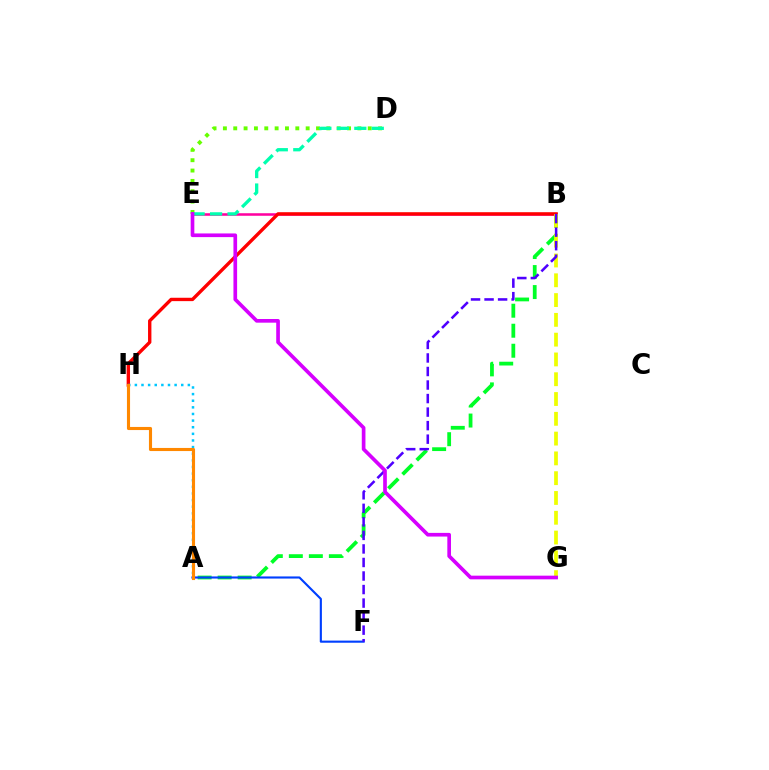{('B', 'E'): [{'color': '#ff00a0', 'line_style': 'solid', 'thickness': 1.83}], ('A', 'B'): [{'color': '#00ff27', 'line_style': 'dashed', 'thickness': 2.72}], ('D', 'E'): [{'color': '#66ff00', 'line_style': 'dotted', 'thickness': 2.81}, {'color': '#00ffaf', 'line_style': 'dashed', 'thickness': 2.37}], ('B', 'H'): [{'color': '#ff0000', 'line_style': 'solid', 'thickness': 2.43}], ('A', 'F'): [{'color': '#003fff', 'line_style': 'solid', 'thickness': 1.53}], ('A', 'H'): [{'color': '#00c7ff', 'line_style': 'dotted', 'thickness': 1.8}, {'color': '#ff8800', 'line_style': 'solid', 'thickness': 2.24}], ('B', 'G'): [{'color': '#eeff00', 'line_style': 'dashed', 'thickness': 2.69}], ('B', 'F'): [{'color': '#4f00ff', 'line_style': 'dashed', 'thickness': 1.84}], ('E', 'G'): [{'color': '#d600ff', 'line_style': 'solid', 'thickness': 2.64}]}